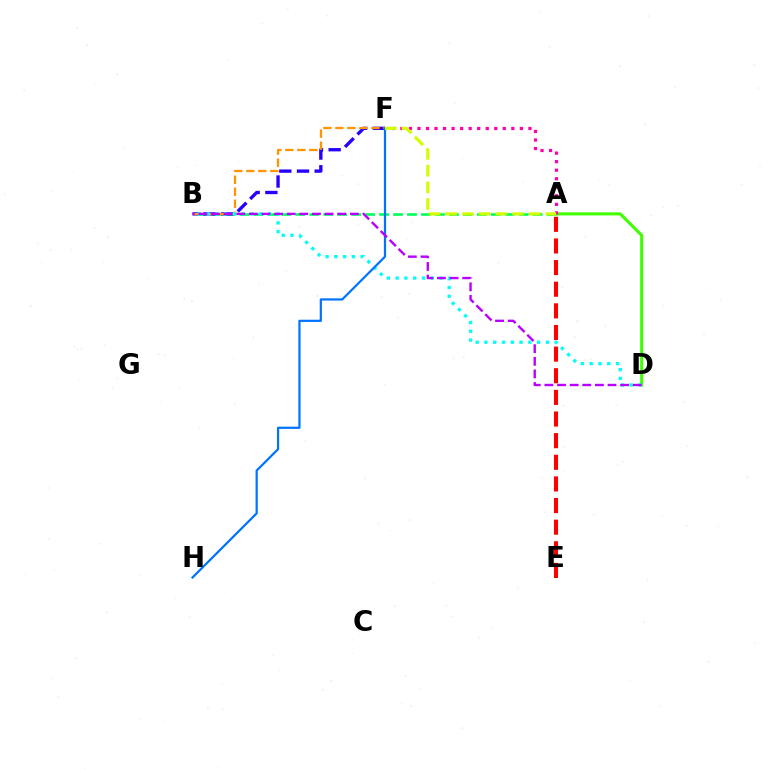{('A', 'B'): [{'color': '#00ff5c', 'line_style': 'dashed', 'thickness': 1.9}], ('A', 'E'): [{'color': '#ff0000', 'line_style': 'dashed', 'thickness': 2.94}], ('A', 'D'): [{'color': '#3dff00', 'line_style': 'solid', 'thickness': 2.19}], ('A', 'F'): [{'color': '#ff00ac', 'line_style': 'dotted', 'thickness': 2.32}, {'color': '#d1ff00', 'line_style': 'dashed', 'thickness': 2.27}], ('B', 'F'): [{'color': '#2500ff', 'line_style': 'dashed', 'thickness': 2.4}, {'color': '#ff9400', 'line_style': 'dashed', 'thickness': 1.63}], ('B', 'D'): [{'color': '#00fff6', 'line_style': 'dotted', 'thickness': 2.38}, {'color': '#b900ff', 'line_style': 'dashed', 'thickness': 1.71}], ('F', 'H'): [{'color': '#0074ff', 'line_style': 'solid', 'thickness': 1.6}]}